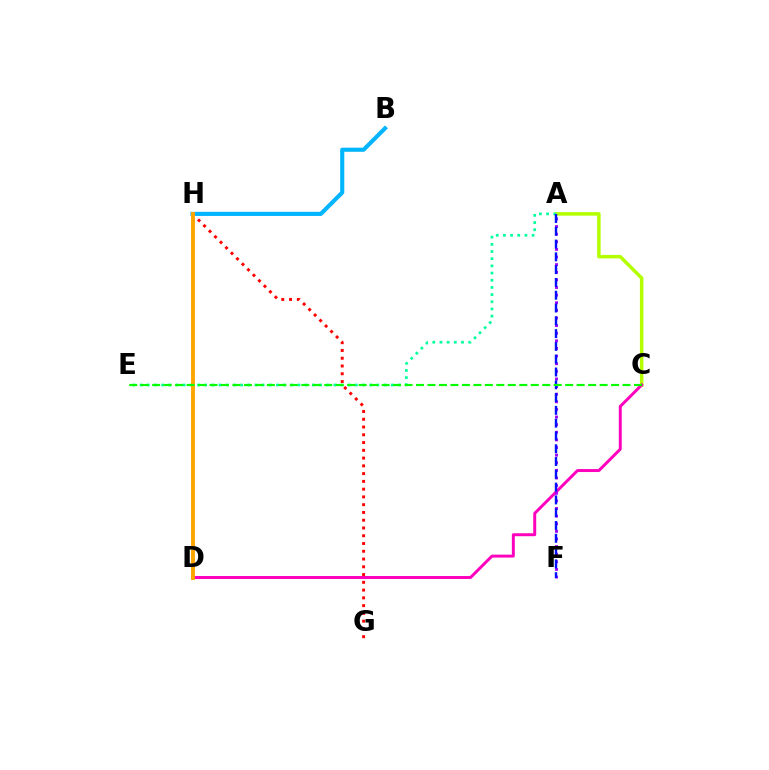{('A', 'C'): [{'color': '#b3ff00', 'line_style': 'solid', 'thickness': 2.52}], ('G', 'H'): [{'color': '#ff0000', 'line_style': 'dotted', 'thickness': 2.11}], ('C', 'D'): [{'color': '#ff00bd', 'line_style': 'solid', 'thickness': 2.13}], ('A', 'E'): [{'color': '#00ff9d', 'line_style': 'dotted', 'thickness': 1.95}], ('A', 'F'): [{'color': '#9b00ff', 'line_style': 'dotted', 'thickness': 2.07}, {'color': '#0010ff', 'line_style': 'dashed', 'thickness': 1.74}], ('B', 'H'): [{'color': '#00b5ff', 'line_style': 'solid', 'thickness': 2.96}], ('D', 'H'): [{'color': '#ffa500', 'line_style': 'solid', 'thickness': 2.82}], ('C', 'E'): [{'color': '#08ff00', 'line_style': 'dashed', 'thickness': 1.56}]}